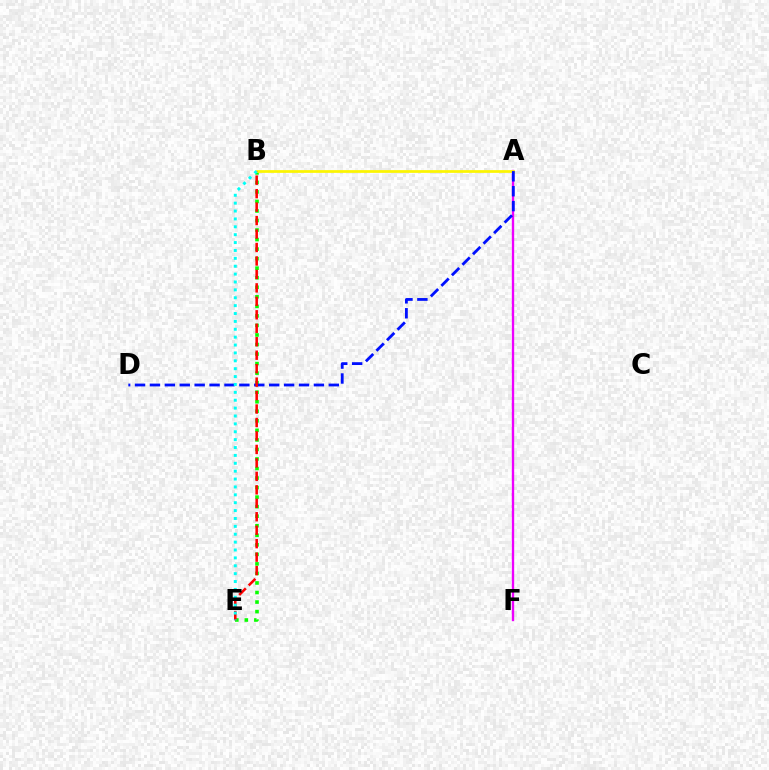{('A', 'F'): [{'color': '#ee00ff', 'line_style': 'solid', 'thickness': 1.7}], ('B', 'E'): [{'color': '#08ff00', 'line_style': 'dotted', 'thickness': 2.59}, {'color': '#ff0000', 'line_style': 'dashed', 'thickness': 1.83}, {'color': '#00fff6', 'line_style': 'dotted', 'thickness': 2.14}], ('A', 'B'): [{'color': '#fcf500', 'line_style': 'solid', 'thickness': 1.97}], ('A', 'D'): [{'color': '#0010ff', 'line_style': 'dashed', 'thickness': 2.02}]}